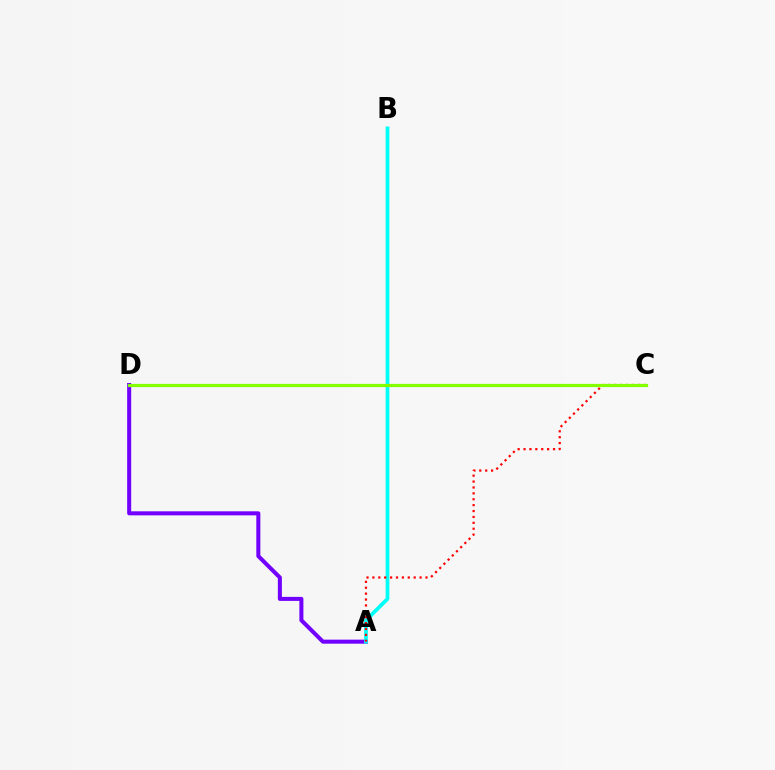{('A', 'D'): [{'color': '#7200ff', 'line_style': 'solid', 'thickness': 2.9}], ('A', 'B'): [{'color': '#00fff6', 'line_style': 'solid', 'thickness': 2.68}], ('A', 'C'): [{'color': '#ff0000', 'line_style': 'dotted', 'thickness': 1.6}], ('C', 'D'): [{'color': '#84ff00', 'line_style': 'solid', 'thickness': 2.3}]}